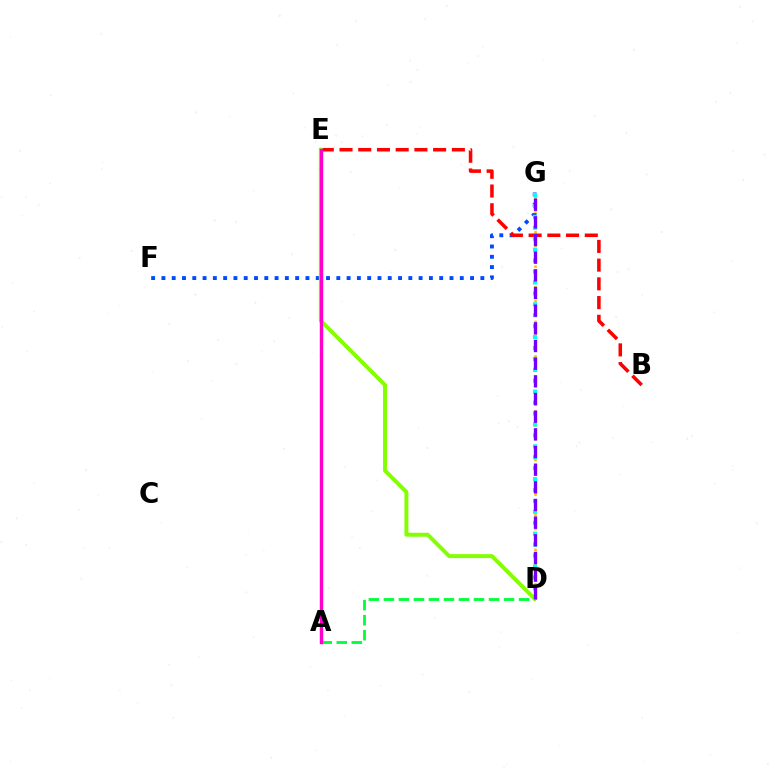{('F', 'G'): [{'color': '#004bff', 'line_style': 'dotted', 'thickness': 2.8}], ('D', 'G'): [{'color': '#ffbd00', 'line_style': 'dotted', 'thickness': 1.88}, {'color': '#00fff6', 'line_style': 'dotted', 'thickness': 2.97}, {'color': '#7200ff', 'line_style': 'dashed', 'thickness': 2.4}], ('B', 'E'): [{'color': '#ff0000', 'line_style': 'dashed', 'thickness': 2.54}], ('A', 'D'): [{'color': '#00ff39', 'line_style': 'dashed', 'thickness': 2.04}], ('D', 'E'): [{'color': '#84ff00', 'line_style': 'solid', 'thickness': 2.84}], ('A', 'E'): [{'color': '#ff00cf', 'line_style': 'solid', 'thickness': 2.46}]}